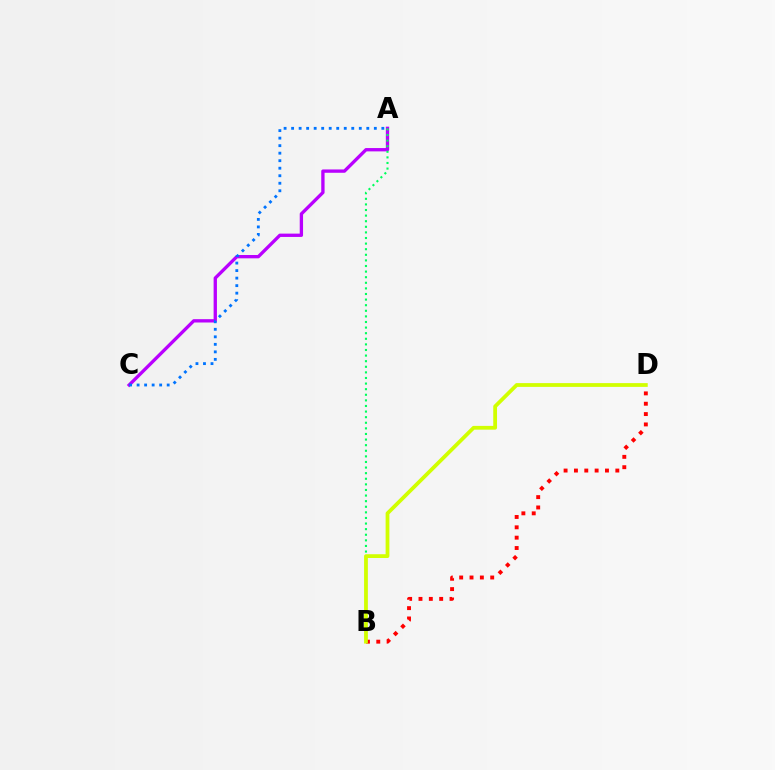{('A', 'C'): [{'color': '#b900ff', 'line_style': 'solid', 'thickness': 2.39}, {'color': '#0074ff', 'line_style': 'dotted', 'thickness': 2.04}], ('B', 'D'): [{'color': '#ff0000', 'line_style': 'dotted', 'thickness': 2.81}, {'color': '#d1ff00', 'line_style': 'solid', 'thickness': 2.72}], ('A', 'B'): [{'color': '#00ff5c', 'line_style': 'dotted', 'thickness': 1.52}]}